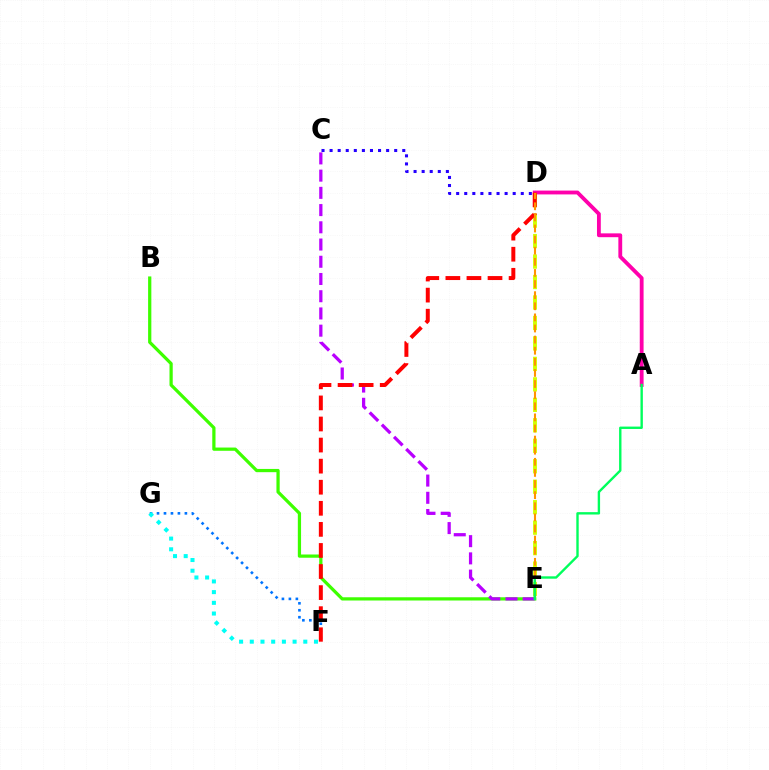{('F', 'G'): [{'color': '#0074ff', 'line_style': 'dotted', 'thickness': 1.89}, {'color': '#00fff6', 'line_style': 'dotted', 'thickness': 2.91}], ('A', 'D'): [{'color': '#ff00ac', 'line_style': 'solid', 'thickness': 2.75}], ('D', 'E'): [{'color': '#d1ff00', 'line_style': 'dashed', 'thickness': 2.78}, {'color': '#ff9400', 'line_style': 'dashed', 'thickness': 1.51}], ('B', 'E'): [{'color': '#3dff00', 'line_style': 'solid', 'thickness': 2.33}], ('C', 'E'): [{'color': '#b900ff', 'line_style': 'dashed', 'thickness': 2.34}], ('D', 'F'): [{'color': '#ff0000', 'line_style': 'dashed', 'thickness': 2.86}], ('A', 'E'): [{'color': '#00ff5c', 'line_style': 'solid', 'thickness': 1.72}], ('C', 'D'): [{'color': '#2500ff', 'line_style': 'dotted', 'thickness': 2.19}]}